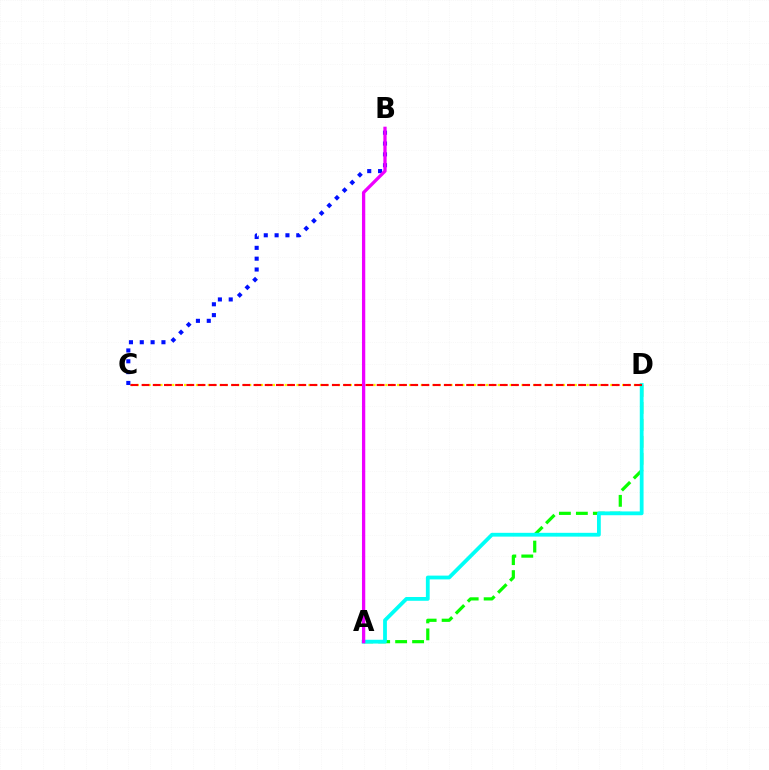{('A', 'D'): [{'color': '#08ff00', 'line_style': 'dashed', 'thickness': 2.31}, {'color': '#00fff6', 'line_style': 'solid', 'thickness': 2.73}], ('C', 'D'): [{'color': '#fcf500', 'line_style': 'dotted', 'thickness': 1.61}, {'color': '#ff0000', 'line_style': 'dashed', 'thickness': 1.52}], ('B', 'C'): [{'color': '#0010ff', 'line_style': 'dotted', 'thickness': 2.94}], ('A', 'B'): [{'color': '#ee00ff', 'line_style': 'solid', 'thickness': 2.36}]}